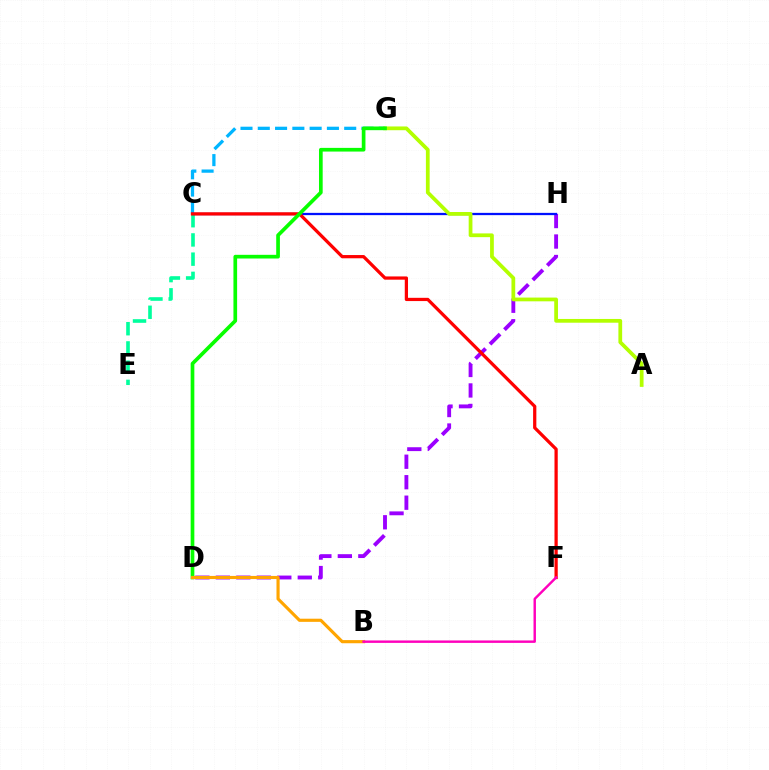{('D', 'H'): [{'color': '#9b00ff', 'line_style': 'dashed', 'thickness': 2.78}], ('C', 'E'): [{'color': '#00ff9d', 'line_style': 'dashed', 'thickness': 2.61}], ('C', 'G'): [{'color': '#00b5ff', 'line_style': 'dashed', 'thickness': 2.35}], ('C', 'H'): [{'color': '#0010ff', 'line_style': 'solid', 'thickness': 1.64}], ('A', 'G'): [{'color': '#b3ff00', 'line_style': 'solid', 'thickness': 2.7}], ('C', 'F'): [{'color': '#ff0000', 'line_style': 'solid', 'thickness': 2.34}], ('D', 'G'): [{'color': '#08ff00', 'line_style': 'solid', 'thickness': 2.65}], ('B', 'D'): [{'color': '#ffa500', 'line_style': 'solid', 'thickness': 2.26}], ('B', 'F'): [{'color': '#ff00bd', 'line_style': 'solid', 'thickness': 1.75}]}